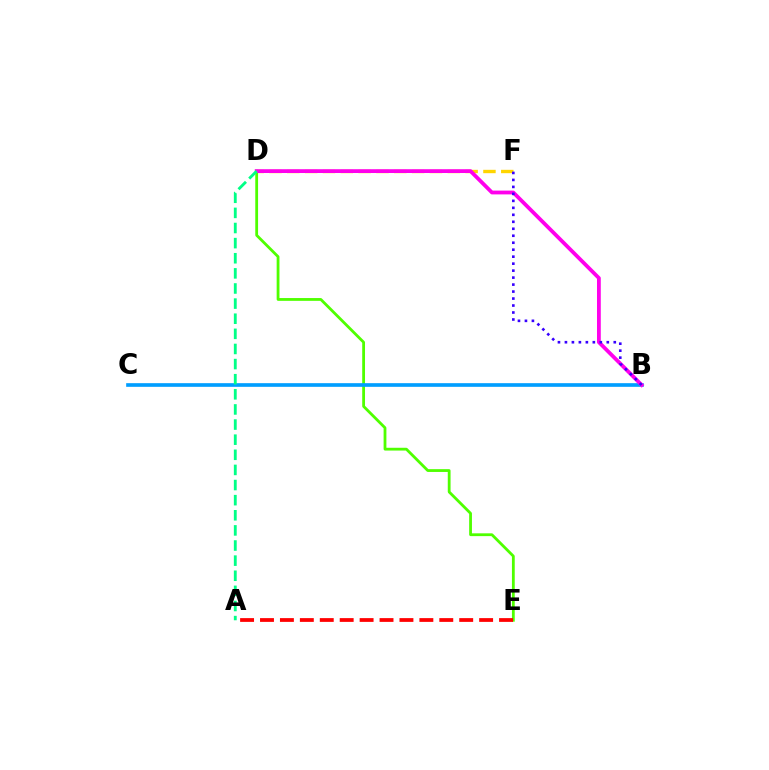{('D', 'F'): [{'color': '#ffd500', 'line_style': 'dashed', 'thickness': 2.42}], ('D', 'E'): [{'color': '#4fff00', 'line_style': 'solid', 'thickness': 2.01}], ('B', 'C'): [{'color': '#009eff', 'line_style': 'solid', 'thickness': 2.63}], ('B', 'D'): [{'color': '#ff00ed', 'line_style': 'solid', 'thickness': 2.73}], ('A', 'D'): [{'color': '#00ff86', 'line_style': 'dashed', 'thickness': 2.05}], ('B', 'F'): [{'color': '#3700ff', 'line_style': 'dotted', 'thickness': 1.9}], ('A', 'E'): [{'color': '#ff0000', 'line_style': 'dashed', 'thickness': 2.71}]}